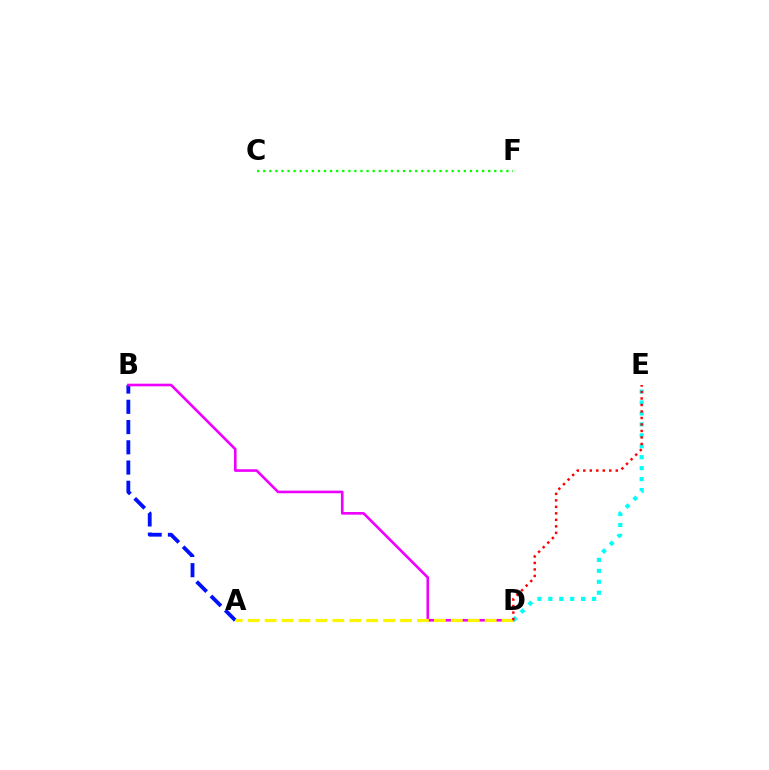{('A', 'B'): [{'color': '#0010ff', 'line_style': 'dashed', 'thickness': 2.75}], ('B', 'D'): [{'color': '#ee00ff', 'line_style': 'solid', 'thickness': 1.89}], ('A', 'D'): [{'color': '#fcf500', 'line_style': 'dashed', 'thickness': 2.3}], ('C', 'F'): [{'color': '#08ff00', 'line_style': 'dotted', 'thickness': 1.65}], ('D', 'E'): [{'color': '#00fff6', 'line_style': 'dotted', 'thickness': 2.97}, {'color': '#ff0000', 'line_style': 'dotted', 'thickness': 1.76}]}